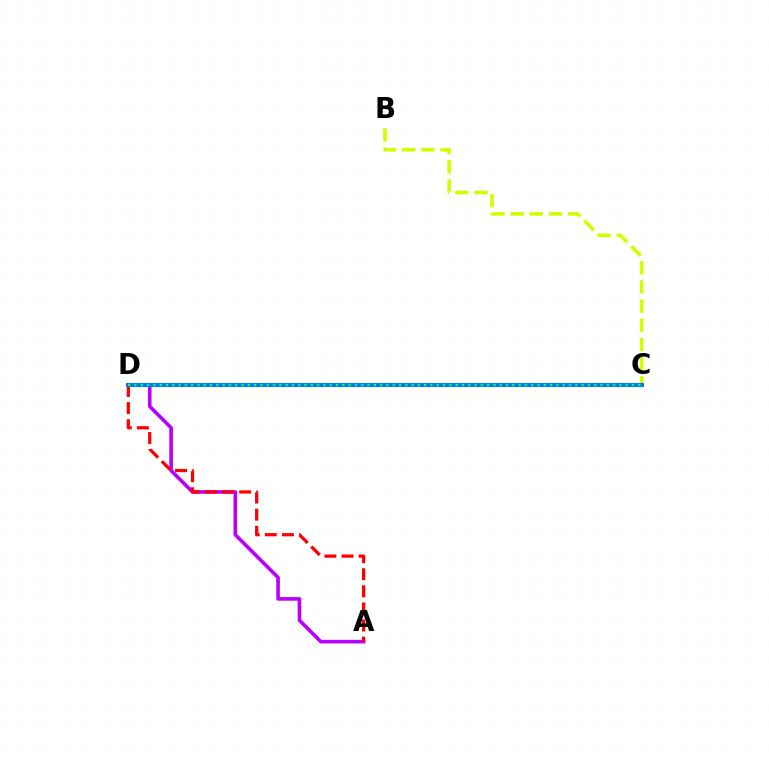{('A', 'D'): [{'color': '#b900ff', 'line_style': 'solid', 'thickness': 2.6}, {'color': '#ff0000', 'line_style': 'dashed', 'thickness': 2.32}], ('B', 'C'): [{'color': '#d1ff00', 'line_style': 'dashed', 'thickness': 2.61}], ('C', 'D'): [{'color': '#0074ff', 'line_style': 'solid', 'thickness': 2.87}, {'color': '#00ff5c', 'line_style': 'dotted', 'thickness': 1.71}]}